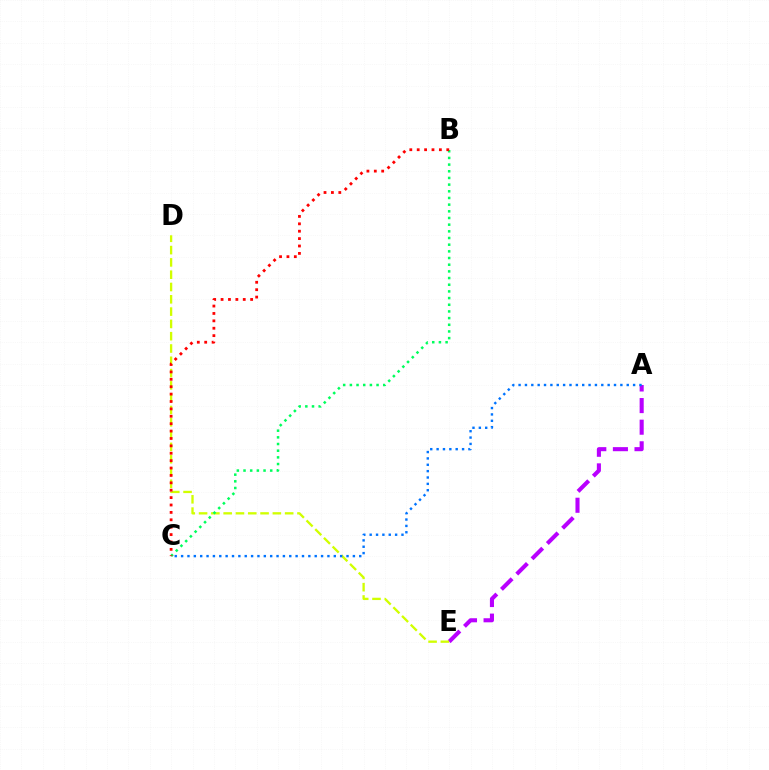{('A', 'E'): [{'color': '#b900ff', 'line_style': 'dashed', 'thickness': 2.94}], ('D', 'E'): [{'color': '#d1ff00', 'line_style': 'dashed', 'thickness': 1.67}], ('A', 'C'): [{'color': '#0074ff', 'line_style': 'dotted', 'thickness': 1.73}], ('B', 'C'): [{'color': '#00ff5c', 'line_style': 'dotted', 'thickness': 1.81}, {'color': '#ff0000', 'line_style': 'dotted', 'thickness': 2.01}]}